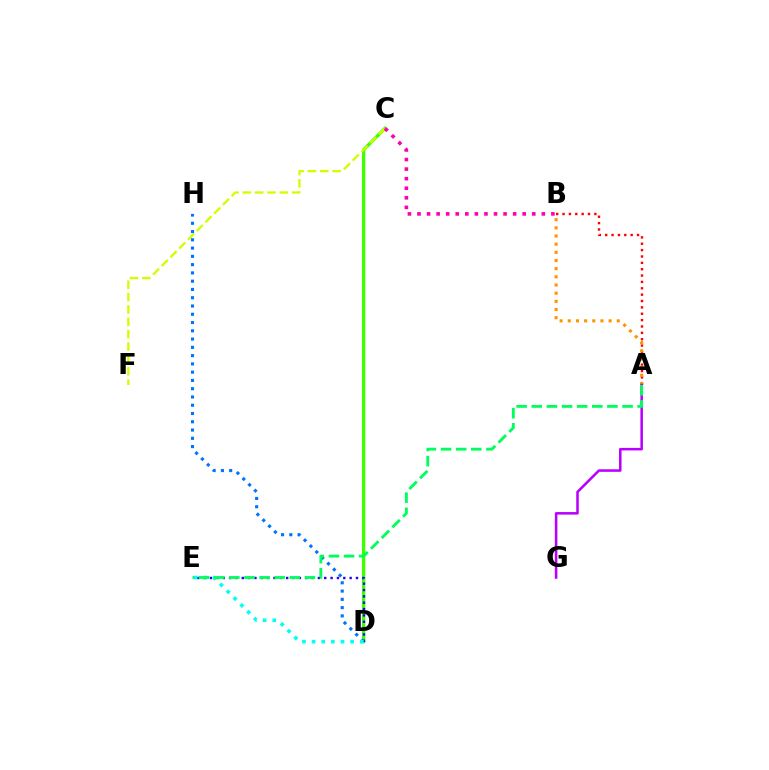{('A', 'B'): [{'color': '#ff0000', 'line_style': 'dotted', 'thickness': 1.73}, {'color': '#ff9400', 'line_style': 'dotted', 'thickness': 2.22}], ('C', 'D'): [{'color': '#3dff00', 'line_style': 'solid', 'thickness': 2.4}], ('D', 'E'): [{'color': '#2500ff', 'line_style': 'dotted', 'thickness': 1.72}, {'color': '#00fff6', 'line_style': 'dotted', 'thickness': 2.62}], ('C', 'F'): [{'color': '#d1ff00', 'line_style': 'dashed', 'thickness': 1.68}], ('D', 'H'): [{'color': '#0074ff', 'line_style': 'dotted', 'thickness': 2.25}], ('B', 'C'): [{'color': '#ff00ac', 'line_style': 'dotted', 'thickness': 2.6}], ('A', 'G'): [{'color': '#b900ff', 'line_style': 'solid', 'thickness': 1.82}], ('A', 'E'): [{'color': '#00ff5c', 'line_style': 'dashed', 'thickness': 2.05}]}